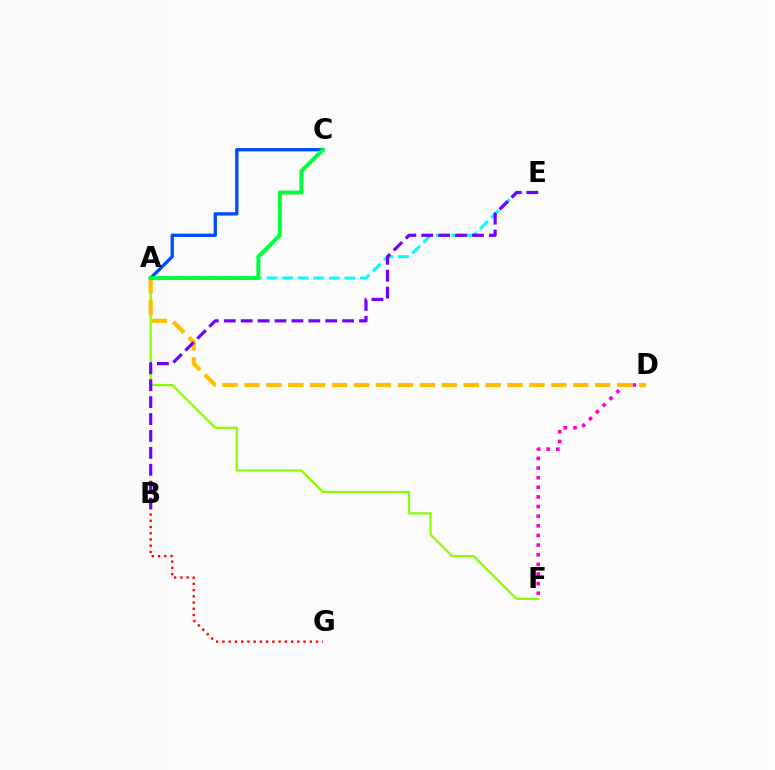{('A', 'F'): [{'color': '#84ff00', 'line_style': 'solid', 'thickness': 1.59}], ('D', 'F'): [{'color': '#ff00cf', 'line_style': 'dotted', 'thickness': 2.62}], ('A', 'E'): [{'color': '#00fff6', 'line_style': 'dashed', 'thickness': 2.12}], ('A', 'C'): [{'color': '#004bff', 'line_style': 'solid', 'thickness': 2.39}, {'color': '#00ff39', 'line_style': 'solid', 'thickness': 2.82}], ('A', 'D'): [{'color': '#ffbd00', 'line_style': 'dashed', 'thickness': 2.98}], ('B', 'E'): [{'color': '#7200ff', 'line_style': 'dashed', 'thickness': 2.3}], ('B', 'G'): [{'color': '#ff0000', 'line_style': 'dotted', 'thickness': 1.7}]}